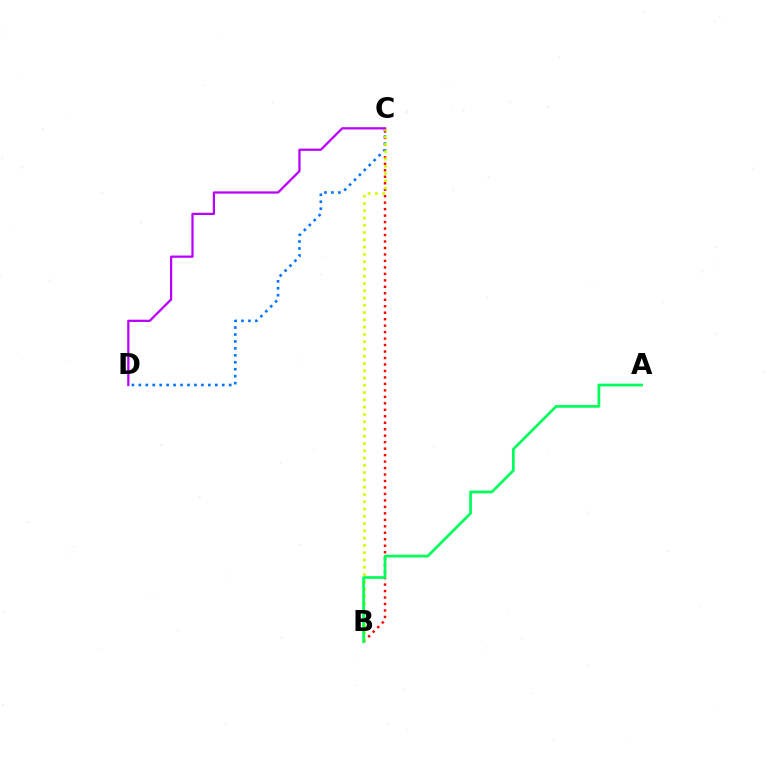{('B', 'C'): [{'color': '#ff0000', 'line_style': 'dotted', 'thickness': 1.76}, {'color': '#d1ff00', 'line_style': 'dotted', 'thickness': 1.98}], ('C', 'D'): [{'color': '#0074ff', 'line_style': 'dotted', 'thickness': 1.89}, {'color': '#b900ff', 'line_style': 'solid', 'thickness': 1.62}], ('A', 'B'): [{'color': '#00ff5c', 'line_style': 'solid', 'thickness': 1.96}]}